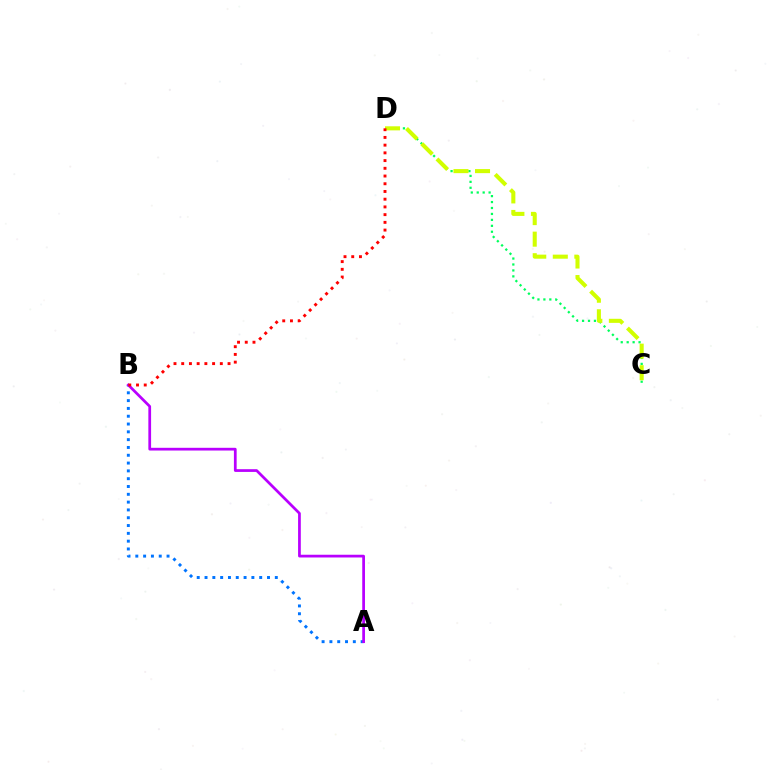{('C', 'D'): [{'color': '#00ff5c', 'line_style': 'dotted', 'thickness': 1.61}, {'color': '#d1ff00', 'line_style': 'dashed', 'thickness': 2.93}], ('A', 'B'): [{'color': '#0074ff', 'line_style': 'dotted', 'thickness': 2.12}, {'color': '#b900ff', 'line_style': 'solid', 'thickness': 1.97}], ('B', 'D'): [{'color': '#ff0000', 'line_style': 'dotted', 'thickness': 2.1}]}